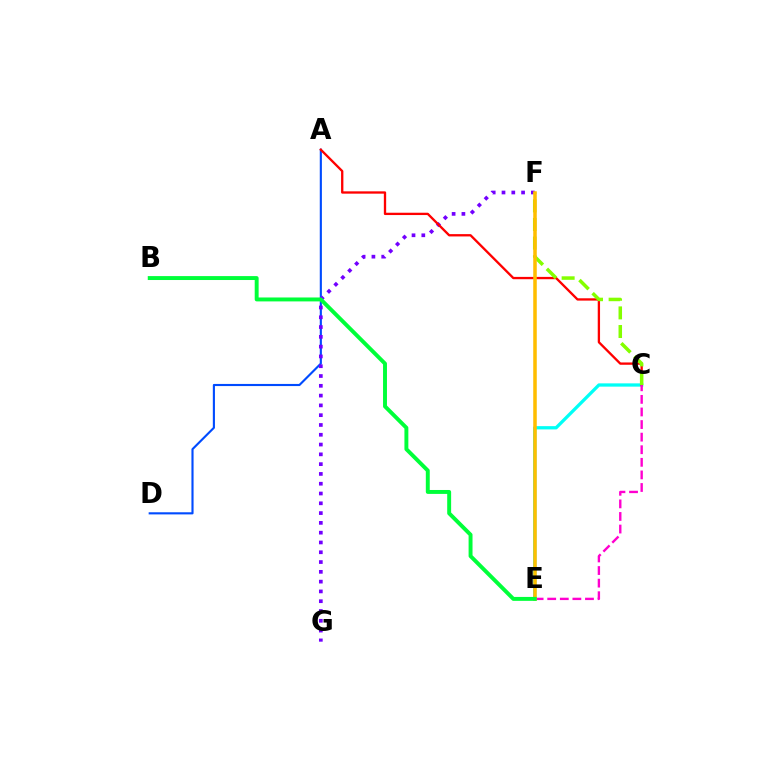{('A', 'D'): [{'color': '#004bff', 'line_style': 'solid', 'thickness': 1.53}], ('F', 'G'): [{'color': '#7200ff', 'line_style': 'dotted', 'thickness': 2.66}], ('C', 'E'): [{'color': '#00fff6', 'line_style': 'solid', 'thickness': 2.36}, {'color': '#ff00cf', 'line_style': 'dashed', 'thickness': 1.71}], ('A', 'C'): [{'color': '#ff0000', 'line_style': 'solid', 'thickness': 1.67}], ('C', 'F'): [{'color': '#84ff00', 'line_style': 'dashed', 'thickness': 2.53}], ('E', 'F'): [{'color': '#ffbd00', 'line_style': 'solid', 'thickness': 2.54}], ('B', 'E'): [{'color': '#00ff39', 'line_style': 'solid', 'thickness': 2.83}]}